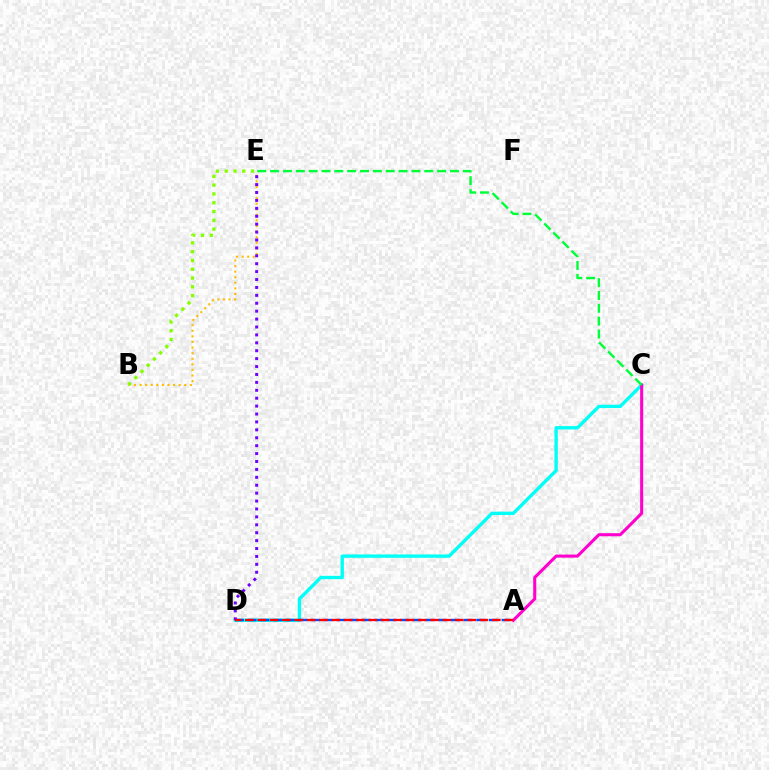{('B', 'E'): [{'color': '#ffbd00', 'line_style': 'dotted', 'thickness': 1.52}, {'color': '#84ff00', 'line_style': 'dotted', 'thickness': 2.39}], ('C', 'D'): [{'color': '#00fff6', 'line_style': 'solid', 'thickness': 2.42}], ('A', 'C'): [{'color': '#ff00cf', 'line_style': 'solid', 'thickness': 2.21}], ('A', 'D'): [{'color': '#004bff', 'line_style': 'dashed', 'thickness': 1.72}, {'color': '#ff0000', 'line_style': 'dashed', 'thickness': 1.68}], ('D', 'E'): [{'color': '#7200ff', 'line_style': 'dotted', 'thickness': 2.15}], ('C', 'E'): [{'color': '#00ff39', 'line_style': 'dashed', 'thickness': 1.75}]}